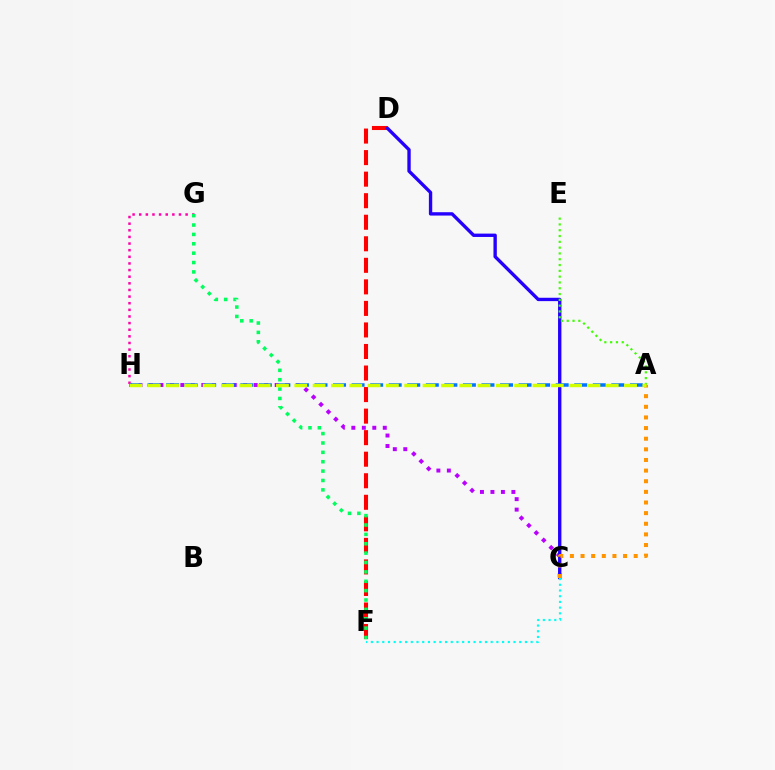{('C', 'H'): [{'color': '#b900ff', 'line_style': 'dotted', 'thickness': 2.85}], ('D', 'F'): [{'color': '#ff0000', 'line_style': 'dashed', 'thickness': 2.93}], ('C', 'D'): [{'color': '#2500ff', 'line_style': 'solid', 'thickness': 2.41}], ('C', 'F'): [{'color': '#00fff6', 'line_style': 'dotted', 'thickness': 1.55}], ('A', 'E'): [{'color': '#3dff00', 'line_style': 'dotted', 'thickness': 1.58}], ('G', 'H'): [{'color': '#ff00ac', 'line_style': 'dotted', 'thickness': 1.8}], ('F', 'G'): [{'color': '#00ff5c', 'line_style': 'dotted', 'thickness': 2.55}], ('A', 'C'): [{'color': '#ff9400', 'line_style': 'dotted', 'thickness': 2.89}], ('A', 'H'): [{'color': '#0074ff', 'line_style': 'dashed', 'thickness': 2.52}, {'color': '#d1ff00', 'line_style': 'dashed', 'thickness': 2.49}]}